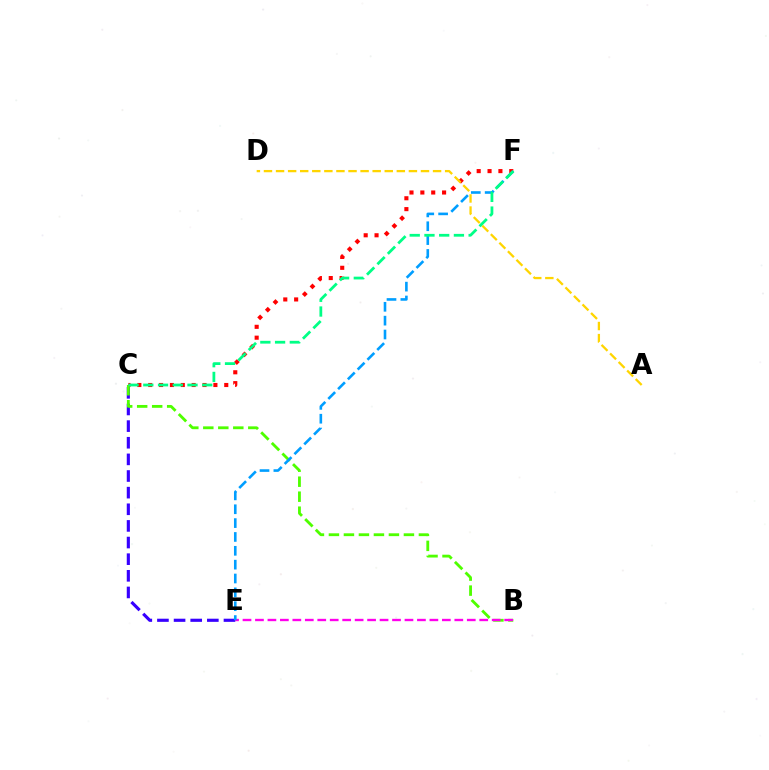{('C', 'E'): [{'color': '#3700ff', 'line_style': 'dashed', 'thickness': 2.26}], ('C', 'F'): [{'color': '#ff0000', 'line_style': 'dotted', 'thickness': 2.95}, {'color': '#00ff86', 'line_style': 'dashed', 'thickness': 2.0}], ('B', 'C'): [{'color': '#4fff00', 'line_style': 'dashed', 'thickness': 2.04}], ('A', 'D'): [{'color': '#ffd500', 'line_style': 'dashed', 'thickness': 1.64}], ('B', 'E'): [{'color': '#ff00ed', 'line_style': 'dashed', 'thickness': 1.69}], ('E', 'F'): [{'color': '#009eff', 'line_style': 'dashed', 'thickness': 1.88}]}